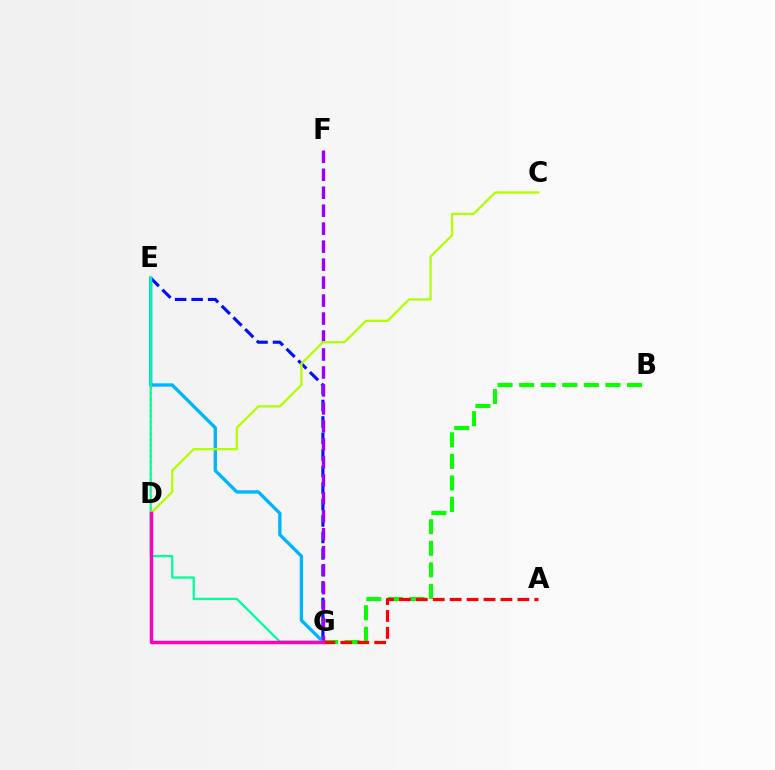{('B', 'G'): [{'color': '#08ff00', 'line_style': 'dashed', 'thickness': 2.93}], ('E', 'G'): [{'color': '#0010ff', 'line_style': 'dashed', 'thickness': 2.24}, {'color': '#00b5ff', 'line_style': 'solid', 'thickness': 2.4}, {'color': '#00ff9d', 'line_style': 'solid', 'thickness': 1.61}], ('D', 'E'): [{'color': '#ffa500', 'line_style': 'dotted', 'thickness': 1.56}], ('A', 'G'): [{'color': '#ff0000', 'line_style': 'dashed', 'thickness': 2.3}], ('F', 'G'): [{'color': '#9b00ff', 'line_style': 'dashed', 'thickness': 2.44}], ('C', 'D'): [{'color': '#b3ff00', 'line_style': 'solid', 'thickness': 1.65}], ('D', 'G'): [{'color': '#ff00bd', 'line_style': 'solid', 'thickness': 2.49}]}